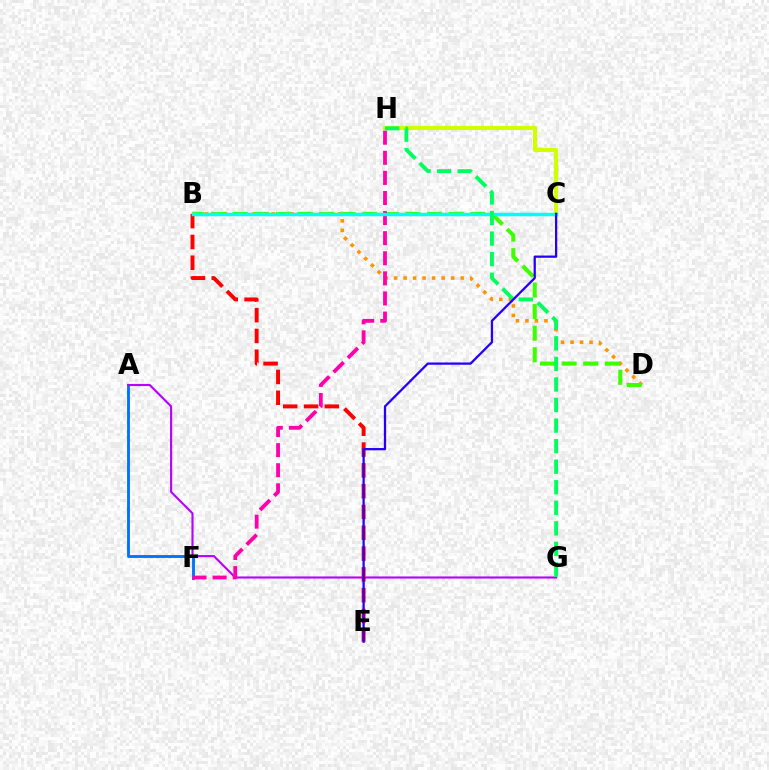{('B', 'D'): [{'color': '#ff9400', 'line_style': 'dotted', 'thickness': 2.58}, {'color': '#3dff00', 'line_style': 'dashed', 'thickness': 2.93}], ('A', 'F'): [{'color': '#0074ff', 'line_style': 'solid', 'thickness': 2.08}], ('A', 'G'): [{'color': '#b900ff', 'line_style': 'solid', 'thickness': 1.52}], ('B', 'E'): [{'color': '#ff0000', 'line_style': 'dashed', 'thickness': 2.83}], ('C', 'H'): [{'color': '#d1ff00', 'line_style': 'solid', 'thickness': 2.97}], ('F', 'H'): [{'color': '#ff00ac', 'line_style': 'dashed', 'thickness': 2.73}], ('B', 'C'): [{'color': '#00fff6', 'line_style': 'solid', 'thickness': 2.5}], ('G', 'H'): [{'color': '#00ff5c', 'line_style': 'dashed', 'thickness': 2.79}], ('C', 'E'): [{'color': '#2500ff', 'line_style': 'solid', 'thickness': 1.63}]}